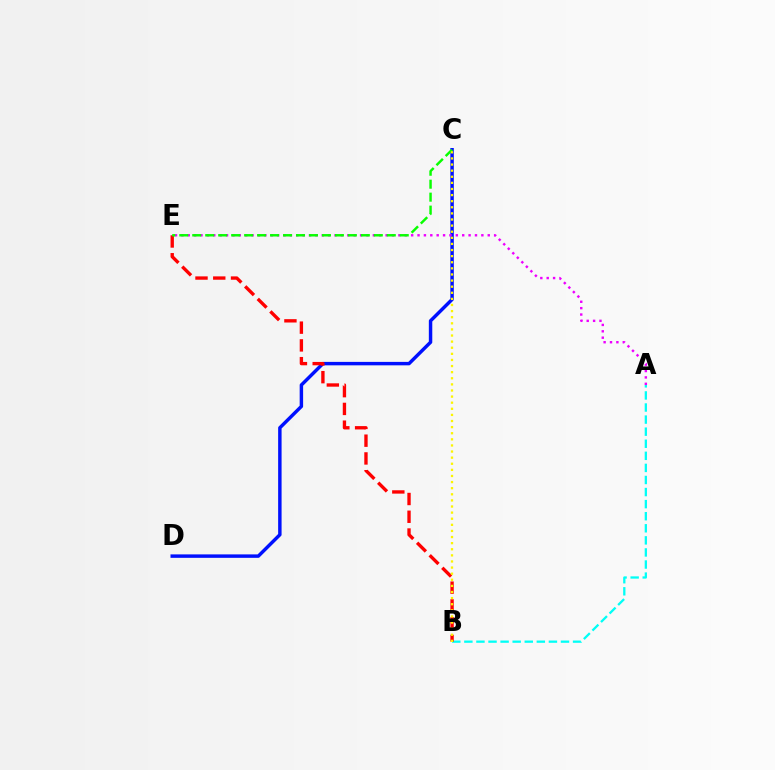{('A', 'B'): [{'color': '#00fff6', 'line_style': 'dashed', 'thickness': 1.64}], ('C', 'D'): [{'color': '#0010ff', 'line_style': 'solid', 'thickness': 2.48}], ('B', 'E'): [{'color': '#ff0000', 'line_style': 'dashed', 'thickness': 2.41}], ('A', 'E'): [{'color': '#ee00ff', 'line_style': 'dotted', 'thickness': 1.73}], ('C', 'E'): [{'color': '#08ff00', 'line_style': 'dashed', 'thickness': 1.76}], ('B', 'C'): [{'color': '#fcf500', 'line_style': 'dotted', 'thickness': 1.66}]}